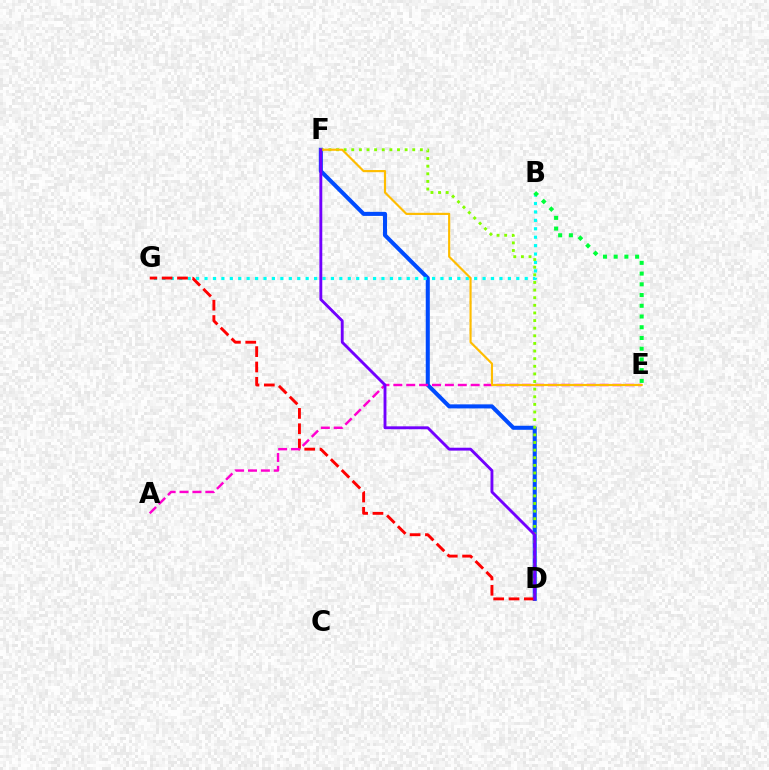{('D', 'F'): [{'color': '#004bff', 'line_style': 'solid', 'thickness': 2.92}, {'color': '#84ff00', 'line_style': 'dotted', 'thickness': 2.07}, {'color': '#7200ff', 'line_style': 'solid', 'thickness': 2.07}], ('B', 'G'): [{'color': '#00fff6', 'line_style': 'dotted', 'thickness': 2.29}], ('D', 'G'): [{'color': '#ff0000', 'line_style': 'dashed', 'thickness': 2.08}], ('A', 'E'): [{'color': '#ff00cf', 'line_style': 'dashed', 'thickness': 1.75}], ('E', 'F'): [{'color': '#ffbd00', 'line_style': 'solid', 'thickness': 1.56}], ('B', 'E'): [{'color': '#00ff39', 'line_style': 'dotted', 'thickness': 2.92}]}